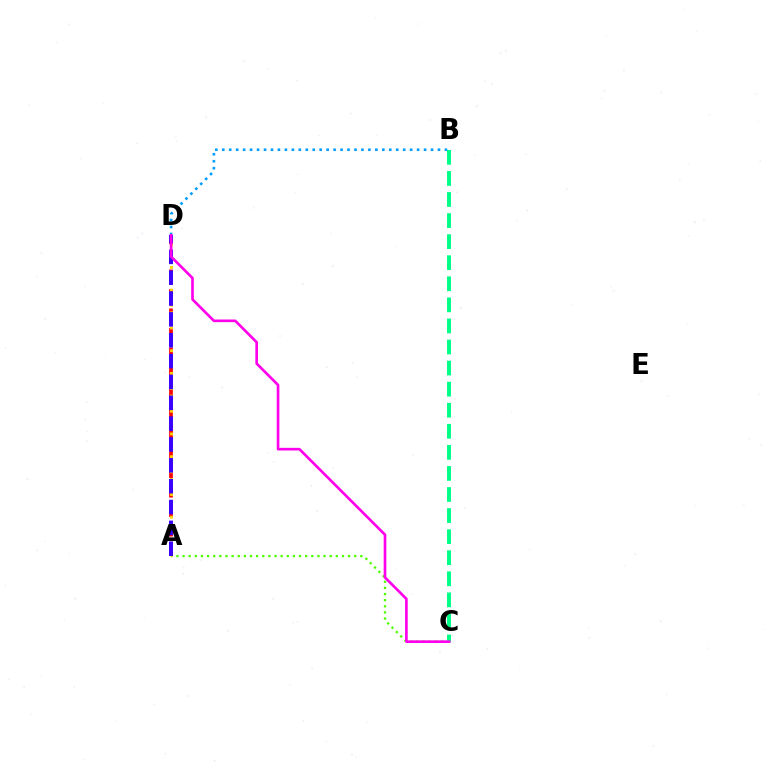{('A', 'D'): [{'color': '#ff0000', 'line_style': 'dashed', 'thickness': 2.65}, {'color': '#ffd500', 'line_style': 'dotted', 'thickness': 2.06}, {'color': '#3700ff', 'line_style': 'dashed', 'thickness': 2.83}], ('A', 'C'): [{'color': '#4fff00', 'line_style': 'dotted', 'thickness': 1.67}], ('B', 'D'): [{'color': '#009eff', 'line_style': 'dotted', 'thickness': 1.89}], ('B', 'C'): [{'color': '#00ff86', 'line_style': 'dashed', 'thickness': 2.86}], ('C', 'D'): [{'color': '#ff00ed', 'line_style': 'solid', 'thickness': 1.91}]}